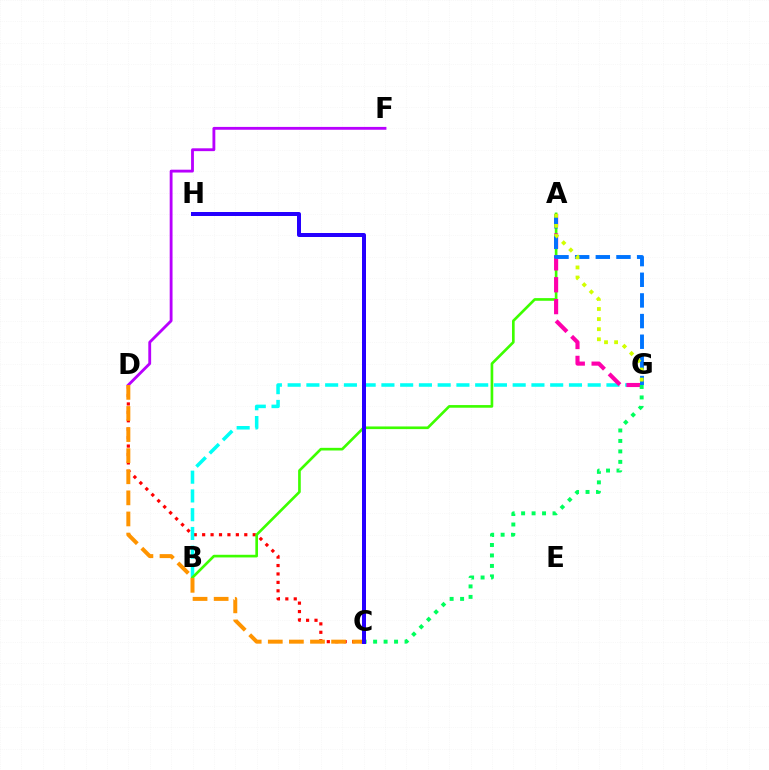{('C', 'D'): [{'color': '#ff0000', 'line_style': 'dotted', 'thickness': 2.29}, {'color': '#ff9400', 'line_style': 'dashed', 'thickness': 2.87}], ('D', 'F'): [{'color': '#b900ff', 'line_style': 'solid', 'thickness': 2.04}], ('B', 'G'): [{'color': '#00fff6', 'line_style': 'dashed', 'thickness': 2.55}], ('A', 'B'): [{'color': '#3dff00', 'line_style': 'solid', 'thickness': 1.91}], ('A', 'G'): [{'color': '#ff00ac', 'line_style': 'dashed', 'thickness': 2.97}, {'color': '#0074ff', 'line_style': 'dashed', 'thickness': 2.81}, {'color': '#d1ff00', 'line_style': 'dotted', 'thickness': 2.74}], ('C', 'G'): [{'color': '#00ff5c', 'line_style': 'dotted', 'thickness': 2.84}], ('C', 'H'): [{'color': '#2500ff', 'line_style': 'solid', 'thickness': 2.88}]}